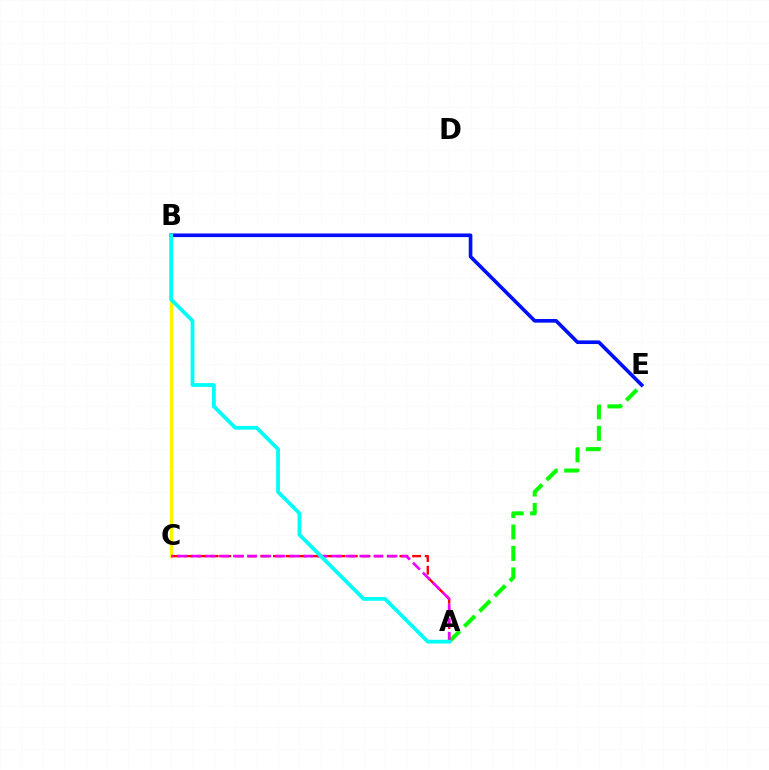{('B', 'C'): [{'color': '#fcf500', 'line_style': 'solid', 'thickness': 2.47}], ('A', 'E'): [{'color': '#08ff00', 'line_style': 'dashed', 'thickness': 2.92}], ('B', 'E'): [{'color': '#0010ff', 'line_style': 'solid', 'thickness': 2.62}], ('A', 'C'): [{'color': '#ff0000', 'line_style': 'dashed', 'thickness': 1.72}, {'color': '#ee00ff', 'line_style': 'dashed', 'thickness': 1.91}], ('A', 'B'): [{'color': '#00fff6', 'line_style': 'solid', 'thickness': 2.71}]}